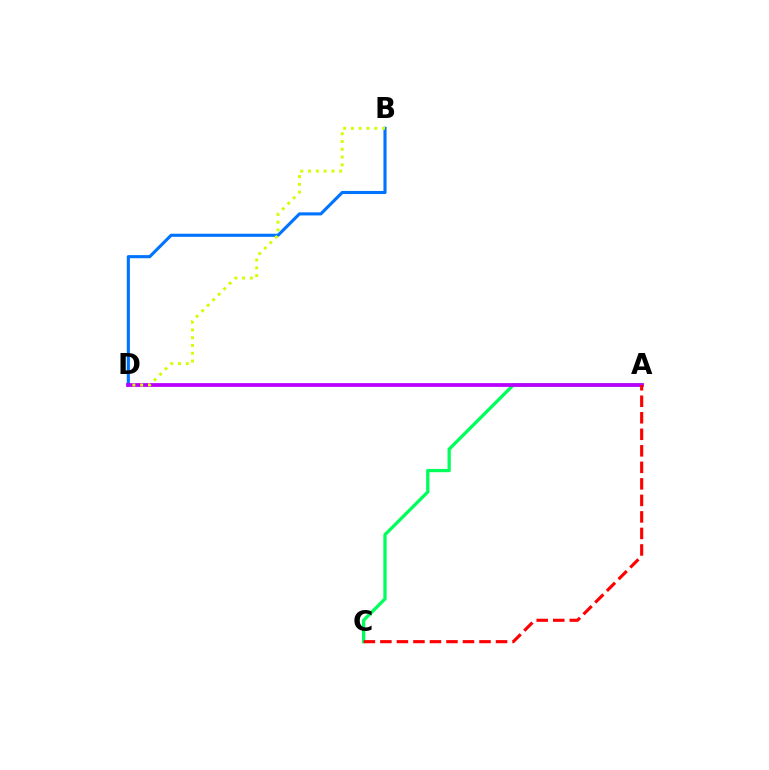{('A', 'C'): [{'color': '#00ff5c', 'line_style': 'solid', 'thickness': 2.36}, {'color': '#ff0000', 'line_style': 'dashed', 'thickness': 2.24}], ('B', 'D'): [{'color': '#0074ff', 'line_style': 'solid', 'thickness': 2.24}, {'color': '#d1ff00', 'line_style': 'dotted', 'thickness': 2.11}], ('A', 'D'): [{'color': '#b900ff', 'line_style': 'solid', 'thickness': 2.71}]}